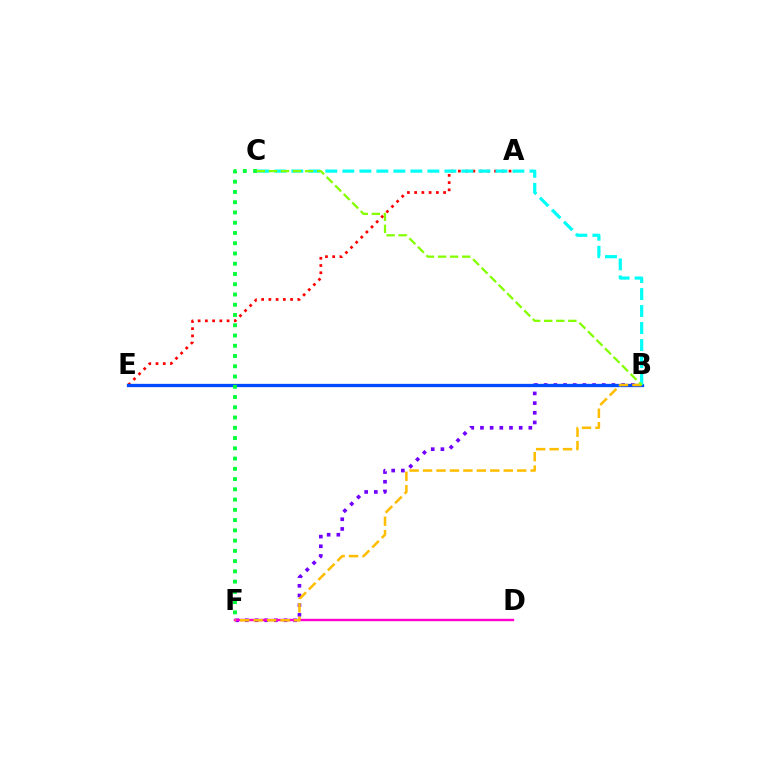{('B', 'F'): [{'color': '#7200ff', 'line_style': 'dotted', 'thickness': 2.63}, {'color': '#ffbd00', 'line_style': 'dashed', 'thickness': 1.83}], ('A', 'E'): [{'color': '#ff0000', 'line_style': 'dotted', 'thickness': 1.97}], ('B', 'E'): [{'color': '#004bff', 'line_style': 'solid', 'thickness': 2.37}], ('B', 'C'): [{'color': '#00fff6', 'line_style': 'dashed', 'thickness': 2.31}, {'color': '#84ff00', 'line_style': 'dashed', 'thickness': 1.64}], ('D', 'F'): [{'color': '#ff00cf', 'line_style': 'solid', 'thickness': 1.73}], ('C', 'F'): [{'color': '#00ff39', 'line_style': 'dotted', 'thickness': 2.79}]}